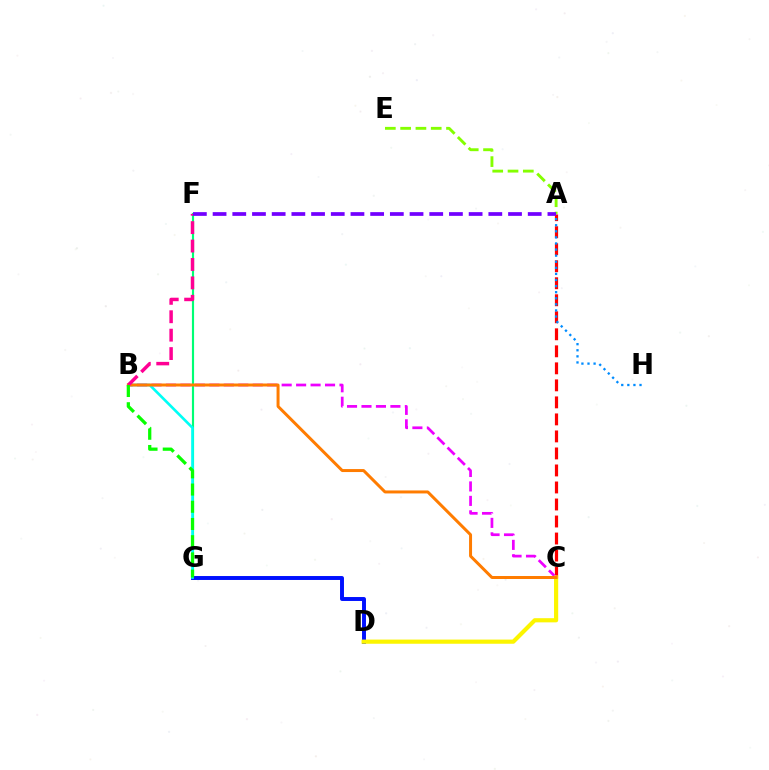{('A', 'C'): [{'color': '#ff0000', 'line_style': 'dashed', 'thickness': 2.31}], ('B', 'C'): [{'color': '#ee00ff', 'line_style': 'dashed', 'thickness': 1.96}, {'color': '#ff7c00', 'line_style': 'solid', 'thickness': 2.15}], ('F', 'G'): [{'color': '#00ff74', 'line_style': 'solid', 'thickness': 1.55}], ('D', 'G'): [{'color': '#0010ff', 'line_style': 'solid', 'thickness': 2.83}], ('A', 'H'): [{'color': '#008cff', 'line_style': 'dotted', 'thickness': 1.65}], ('C', 'D'): [{'color': '#fcf500', 'line_style': 'solid', 'thickness': 2.99}], ('B', 'G'): [{'color': '#00fff6', 'line_style': 'solid', 'thickness': 1.9}, {'color': '#08ff00', 'line_style': 'dashed', 'thickness': 2.34}], ('A', 'E'): [{'color': '#84ff00', 'line_style': 'dashed', 'thickness': 2.08}], ('B', 'F'): [{'color': '#ff0094', 'line_style': 'dashed', 'thickness': 2.5}], ('A', 'F'): [{'color': '#7200ff', 'line_style': 'dashed', 'thickness': 2.68}]}